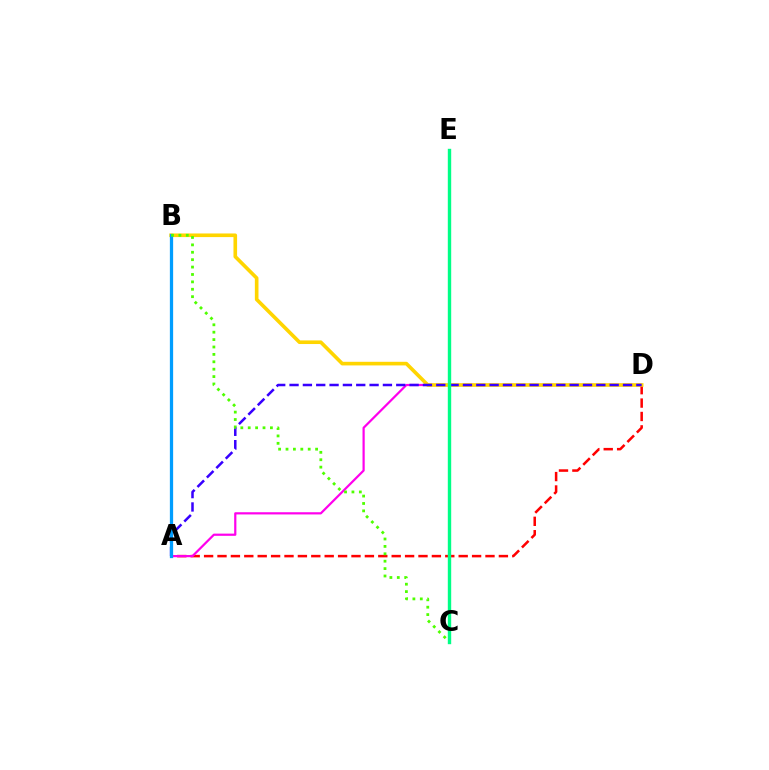{('A', 'D'): [{'color': '#ff0000', 'line_style': 'dashed', 'thickness': 1.82}, {'color': '#ff00ed', 'line_style': 'solid', 'thickness': 1.59}, {'color': '#3700ff', 'line_style': 'dashed', 'thickness': 1.81}], ('B', 'D'): [{'color': '#ffd500', 'line_style': 'solid', 'thickness': 2.61}], ('A', 'B'): [{'color': '#009eff', 'line_style': 'solid', 'thickness': 2.35}], ('B', 'C'): [{'color': '#4fff00', 'line_style': 'dotted', 'thickness': 2.01}], ('C', 'E'): [{'color': '#00ff86', 'line_style': 'solid', 'thickness': 2.44}]}